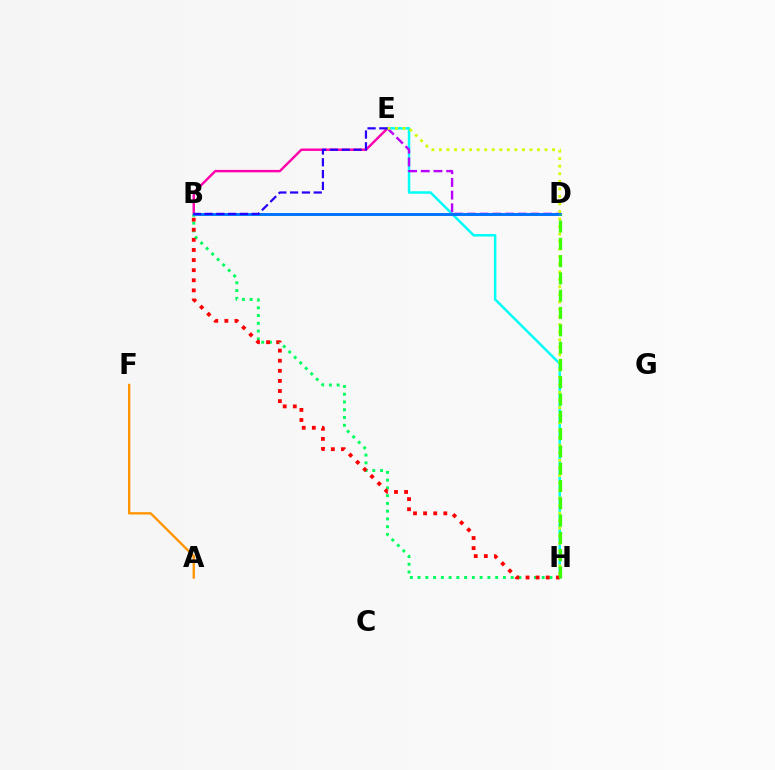{('A', 'F'): [{'color': '#ff9400', 'line_style': 'solid', 'thickness': 1.68}], ('B', 'H'): [{'color': '#00ff5c', 'line_style': 'dotted', 'thickness': 2.11}, {'color': '#ff0000', 'line_style': 'dotted', 'thickness': 2.74}], ('B', 'E'): [{'color': '#ff00ac', 'line_style': 'solid', 'thickness': 1.74}, {'color': '#2500ff', 'line_style': 'dashed', 'thickness': 1.6}], ('E', 'H'): [{'color': '#00fff6', 'line_style': 'solid', 'thickness': 1.8}, {'color': '#d1ff00', 'line_style': 'dotted', 'thickness': 2.05}], ('D', 'E'): [{'color': '#b900ff', 'line_style': 'dashed', 'thickness': 1.73}], ('B', 'D'): [{'color': '#0074ff', 'line_style': 'solid', 'thickness': 2.11}], ('D', 'H'): [{'color': '#3dff00', 'line_style': 'dashed', 'thickness': 2.35}]}